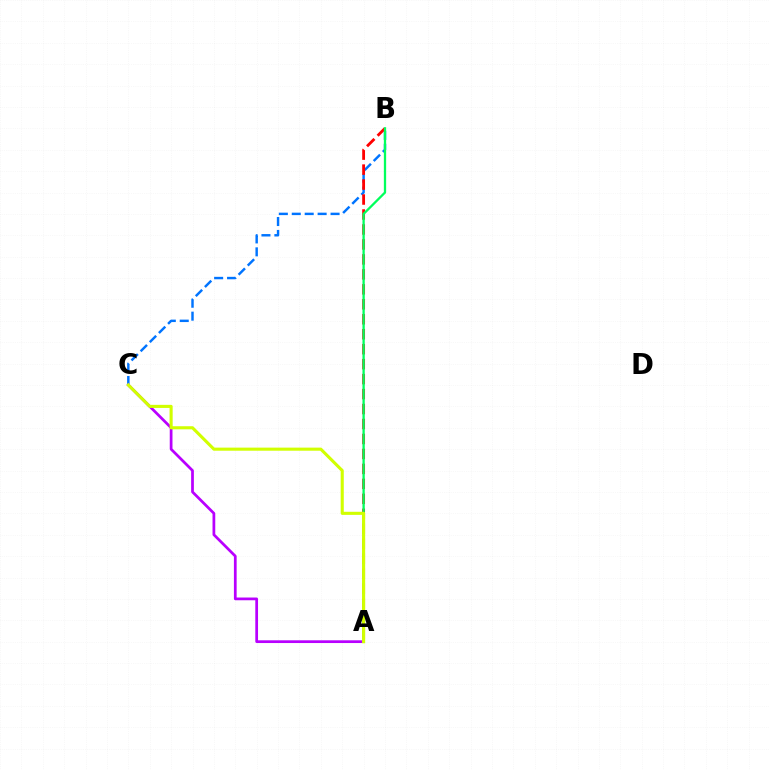{('B', 'C'): [{'color': '#0074ff', 'line_style': 'dashed', 'thickness': 1.76}], ('A', 'B'): [{'color': '#ff0000', 'line_style': 'dashed', 'thickness': 2.03}, {'color': '#00ff5c', 'line_style': 'solid', 'thickness': 1.65}], ('A', 'C'): [{'color': '#b900ff', 'line_style': 'solid', 'thickness': 1.97}, {'color': '#d1ff00', 'line_style': 'solid', 'thickness': 2.23}]}